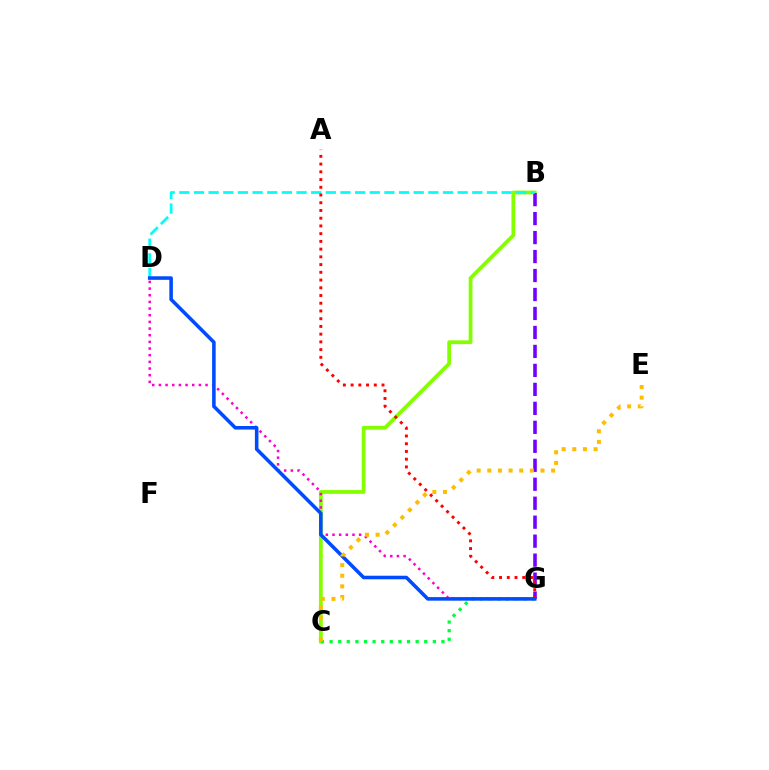{('B', 'C'): [{'color': '#84ff00', 'line_style': 'solid', 'thickness': 2.71}], ('B', 'G'): [{'color': '#7200ff', 'line_style': 'dashed', 'thickness': 2.58}], ('B', 'D'): [{'color': '#00fff6', 'line_style': 'dashed', 'thickness': 1.99}], ('D', 'G'): [{'color': '#ff00cf', 'line_style': 'dotted', 'thickness': 1.81}, {'color': '#004bff', 'line_style': 'solid', 'thickness': 2.56}], ('C', 'G'): [{'color': '#00ff39', 'line_style': 'dotted', 'thickness': 2.34}], ('A', 'G'): [{'color': '#ff0000', 'line_style': 'dotted', 'thickness': 2.1}], ('C', 'E'): [{'color': '#ffbd00', 'line_style': 'dotted', 'thickness': 2.89}]}